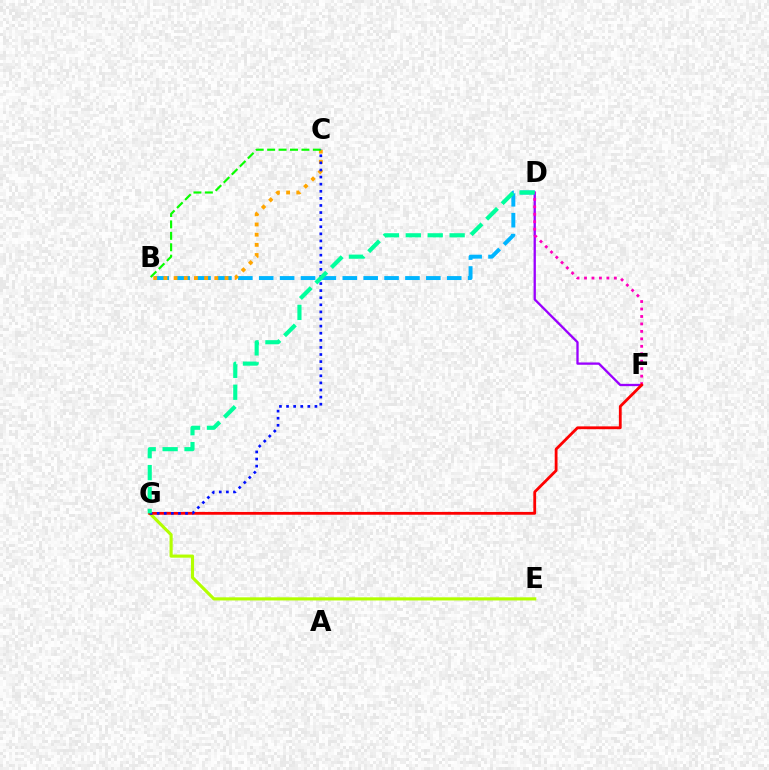{('D', 'F'): [{'color': '#9b00ff', 'line_style': 'solid', 'thickness': 1.66}, {'color': '#ff00bd', 'line_style': 'dotted', 'thickness': 2.03}], ('E', 'G'): [{'color': '#b3ff00', 'line_style': 'solid', 'thickness': 2.25}], ('B', 'D'): [{'color': '#00b5ff', 'line_style': 'dashed', 'thickness': 2.84}], ('B', 'C'): [{'color': '#ffa500', 'line_style': 'dotted', 'thickness': 2.77}, {'color': '#08ff00', 'line_style': 'dashed', 'thickness': 1.55}], ('F', 'G'): [{'color': '#ff0000', 'line_style': 'solid', 'thickness': 2.02}], ('C', 'G'): [{'color': '#0010ff', 'line_style': 'dotted', 'thickness': 1.93}], ('D', 'G'): [{'color': '#00ff9d', 'line_style': 'dashed', 'thickness': 2.98}]}